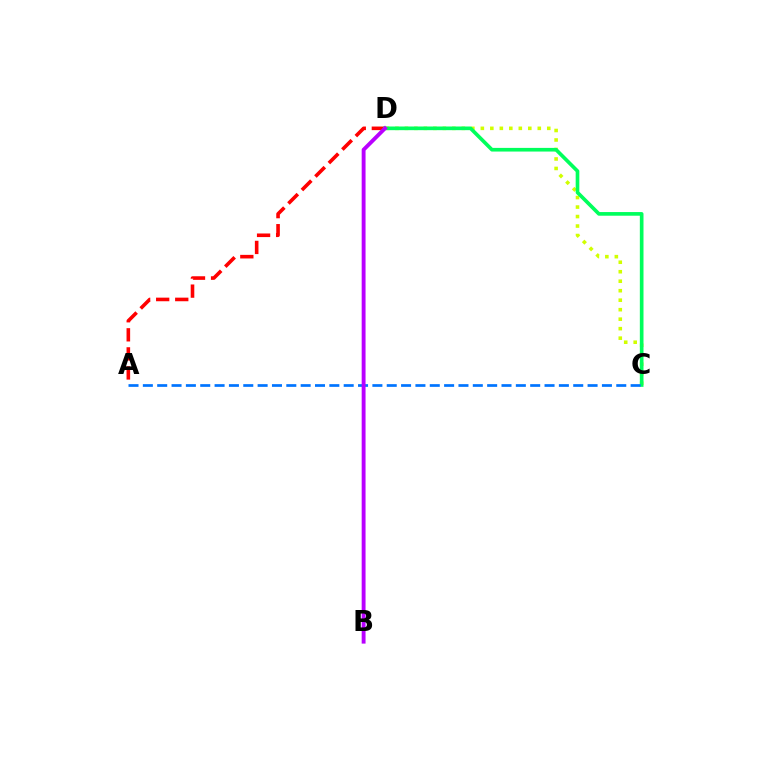{('C', 'D'): [{'color': '#d1ff00', 'line_style': 'dotted', 'thickness': 2.58}, {'color': '#00ff5c', 'line_style': 'solid', 'thickness': 2.63}], ('A', 'D'): [{'color': '#ff0000', 'line_style': 'dashed', 'thickness': 2.59}], ('A', 'C'): [{'color': '#0074ff', 'line_style': 'dashed', 'thickness': 1.95}], ('B', 'D'): [{'color': '#b900ff', 'line_style': 'solid', 'thickness': 2.79}]}